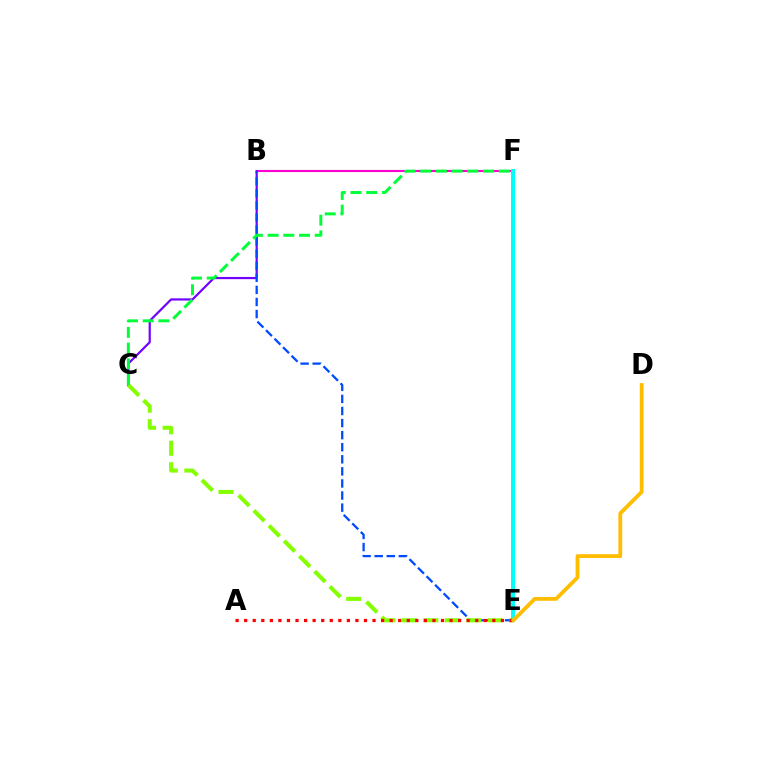{('B', 'F'): [{'color': '#ff00cf', 'line_style': 'solid', 'thickness': 1.52}], ('B', 'C'): [{'color': '#7200ff', 'line_style': 'solid', 'thickness': 1.57}], ('B', 'E'): [{'color': '#004bff', 'line_style': 'dashed', 'thickness': 1.64}], ('C', 'E'): [{'color': '#84ff00', 'line_style': 'dashed', 'thickness': 2.92}], ('E', 'F'): [{'color': '#00fff6', 'line_style': 'solid', 'thickness': 2.9}], ('A', 'E'): [{'color': '#ff0000', 'line_style': 'dotted', 'thickness': 2.33}], ('C', 'F'): [{'color': '#00ff39', 'line_style': 'dashed', 'thickness': 2.13}], ('D', 'E'): [{'color': '#ffbd00', 'line_style': 'solid', 'thickness': 2.73}]}